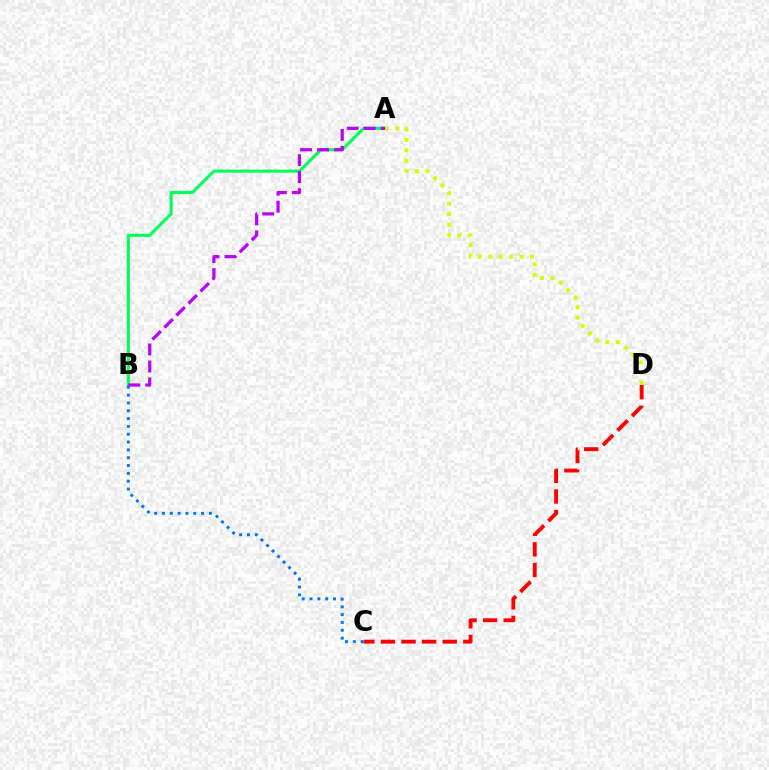{('C', 'D'): [{'color': '#ff0000', 'line_style': 'dashed', 'thickness': 2.8}], ('A', 'B'): [{'color': '#00ff5c', 'line_style': 'solid', 'thickness': 2.24}, {'color': '#b900ff', 'line_style': 'dashed', 'thickness': 2.31}], ('B', 'C'): [{'color': '#0074ff', 'line_style': 'dotted', 'thickness': 2.13}], ('A', 'D'): [{'color': '#d1ff00', 'line_style': 'dotted', 'thickness': 2.84}]}